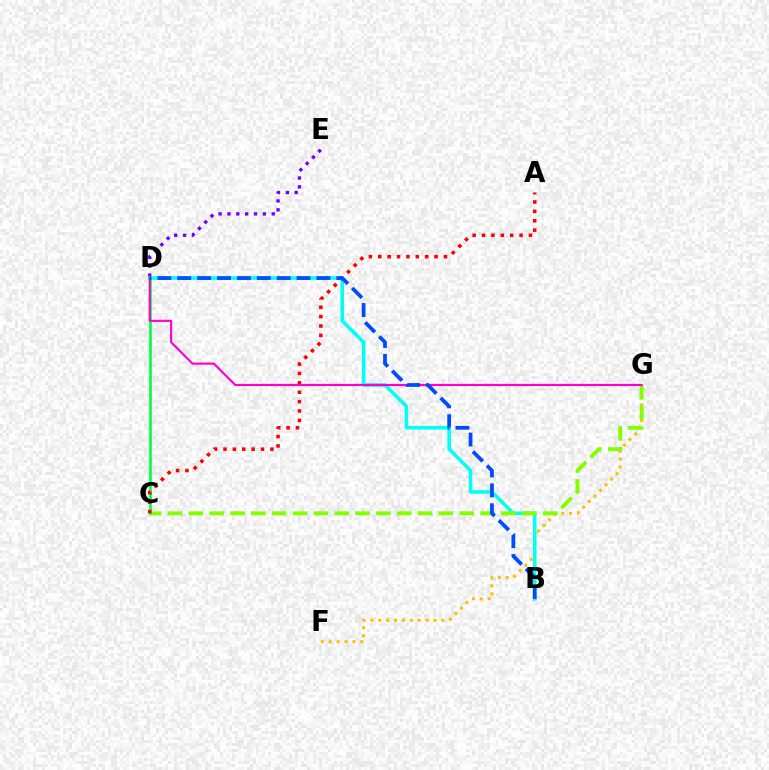{('F', 'G'): [{'color': '#ffbd00', 'line_style': 'dotted', 'thickness': 2.14}], ('D', 'E'): [{'color': '#7200ff', 'line_style': 'dotted', 'thickness': 2.41}], ('B', 'D'): [{'color': '#00fff6', 'line_style': 'solid', 'thickness': 2.55}, {'color': '#004bff', 'line_style': 'dashed', 'thickness': 2.7}], ('C', 'G'): [{'color': '#84ff00', 'line_style': 'dashed', 'thickness': 2.83}], ('C', 'D'): [{'color': '#00ff39', 'line_style': 'solid', 'thickness': 1.87}], ('A', 'C'): [{'color': '#ff0000', 'line_style': 'dotted', 'thickness': 2.55}], ('D', 'G'): [{'color': '#ff00cf', 'line_style': 'solid', 'thickness': 1.54}]}